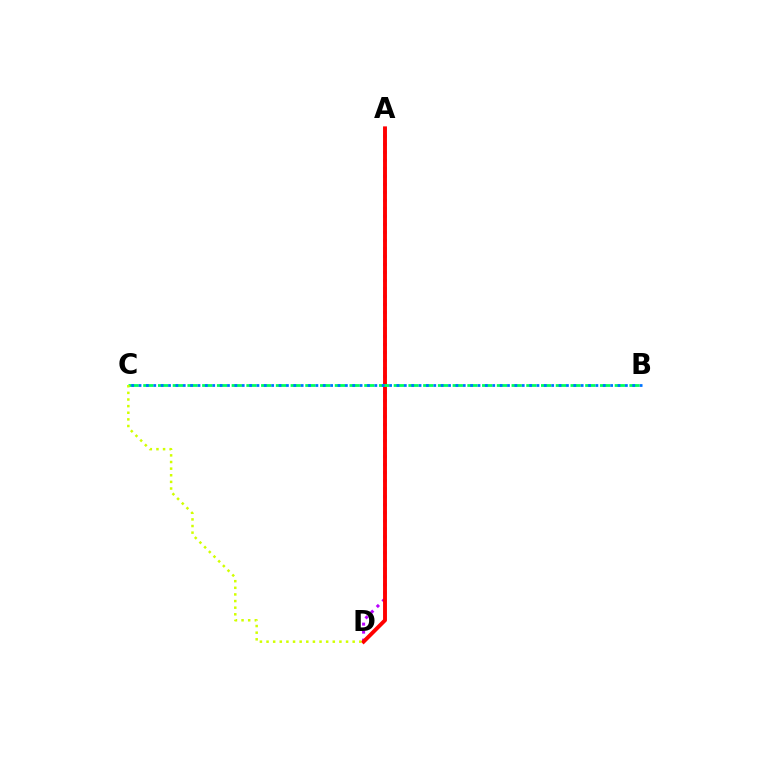{('A', 'D'): [{'color': '#b900ff', 'line_style': 'dotted', 'thickness': 2.18}, {'color': '#ff0000', 'line_style': 'solid', 'thickness': 2.81}], ('B', 'C'): [{'color': '#00ff5c', 'line_style': 'dashed', 'thickness': 2.0}, {'color': '#0074ff', 'line_style': 'dotted', 'thickness': 2.0}], ('C', 'D'): [{'color': '#d1ff00', 'line_style': 'dotted', 'thickness': 1.8}]}